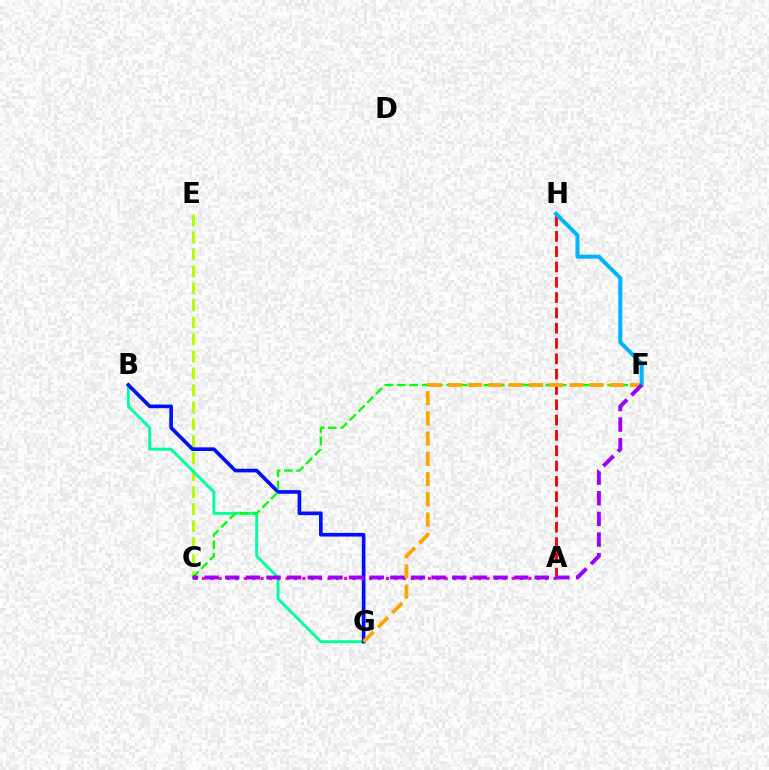{('C', 'E'): [{'color': '#b3ff00', 'line_style': 'dashed', 'thickness': 2.31}], ('B', 'G'): [{'color': '#00ff9d', 'line_style': 'solid', 'thickness': 2.11}, {'color': '#0010ff', 'line_style': 'solid', 'thickness': 2.64}], ('C', 'F'): [{'color': '#08ff00', 'line_style': 'dashed', 'thickness': 1.68}, {'color': '#9b00ff', 'line_style': 'dashed', 'thickness': 2.8}], ('A', 'C'): [{'color': '#ff00bd', 'line_style': 'dotted', 'thickness': 2.27}], ('A', 'H'): [{'color': '#ff0000', 'line_style': 'dashed', 'thickness': 2.08}], ('F', 'G'): [{'color': '#ffa500', 'line_style': 'dashed', 'thickness': 2.75}], ('F', 'H'): [{'color': '#00b5ff', 'line_style': 'solid', 'thickness': 2.89}]}